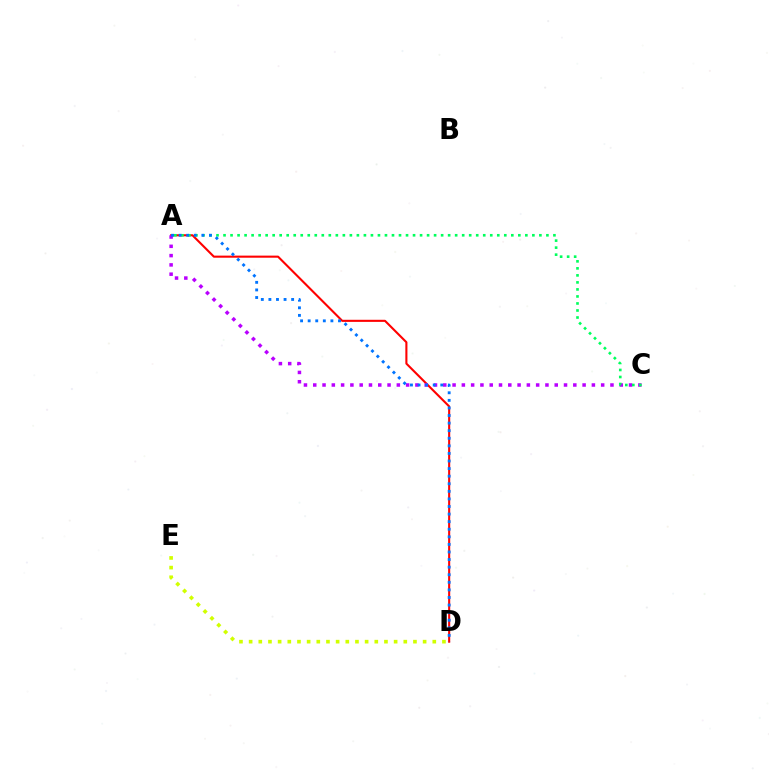{('A', 'D'): [{'color': '#ff0000', 'line_style': 'solid', 'thickness': 1.51}, {'color': '#0074ff', 'line_style': 'dotted', 'thickness': 2.06}], ('A', 'C'): [{'color': '#b900ff', 'line_style': 'dotted', 'thickness': 2.52}, {'color': '#00ff5c', 'line_style': 'dotted', 'thickness': 1.91}], ('D', 'E'): [{'color': '#d1ff00', 'line_style': 'dotted', 'thickness': 2.63}]}